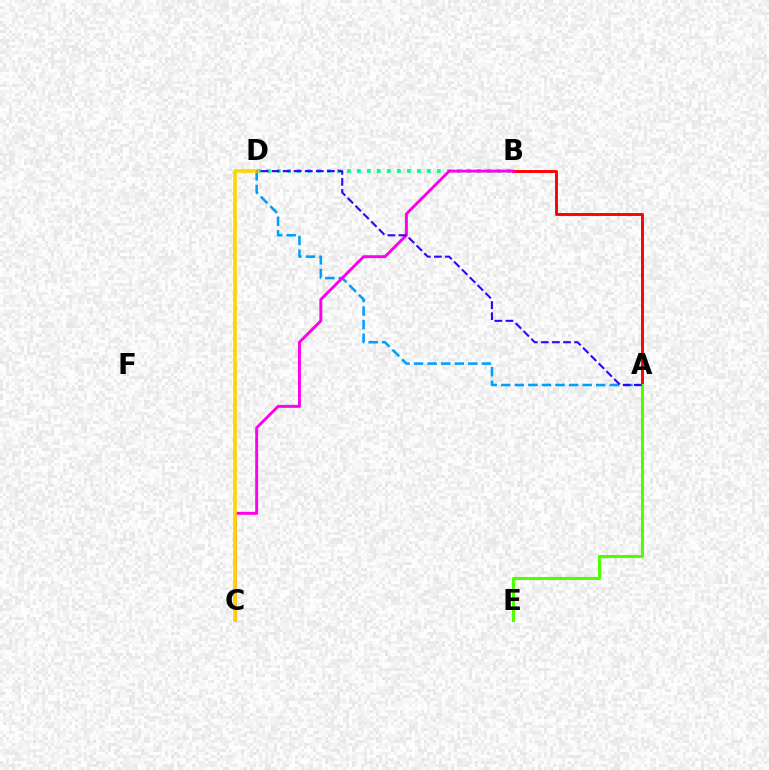{('A', 'B'): [{'color': '#ff0000', 'line_style': 'solid', 'thickness': 2.09}], ('A', 'D'): [{'color': '#009eff', 'line_style': 'dashed', 'thickness': 1.84}, {'color': '#3700ff', 'line_style': 'dashed', 'thickness': 1.5}], ('A', 'E'): [{'color': '#4fff00', 'line_style': 'solid', 'thickness': 2.21}], ('B', 'D'): [{'color': '#00ff86', 'line_style': 'dotted', 'thickness': 2.72}], ('B', 'C'): [{'color': '#ff00ed', 'line_style': 'solid', 'thickness': 2.1}], ('C', 'D'): [{'color': '#ffd500', 'line_style': 'solid', 'thickness': 2.62}]}